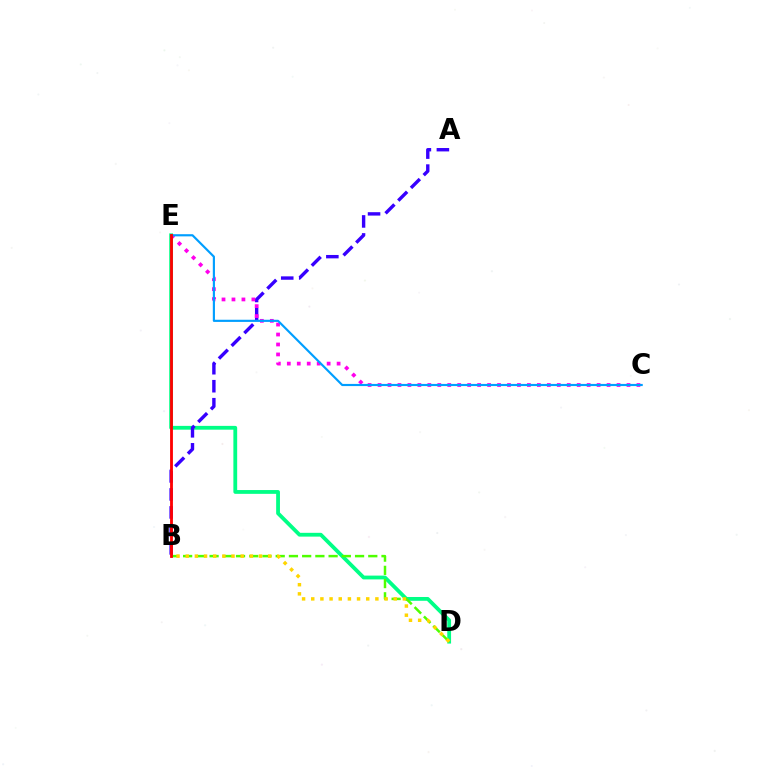{('D', 'E'): [{'color': '#00ff86', 'line_style': 'solid', 'thickness': 2.74}], ('B', 'D'): [{'color': '#4fff00', 'line_style': 'dashed', 'thickness': 1.8}, {'color': '#ffd500', 'line_style': 'dotted', 'thickness': 2.49}], ('A', 'B'): [{'color': '#3700ff', 'line_style': 'dashed', 'thickness': 2.44}], ('C', 'E'): [{'color': '#ff00ed', 'line_style': 'dotted', 'thickness': 2.71}, {'color': '#009eff', 'line_style': 'solid', 'thickness': 1.56}], ('B', 'E'): [{'color': '#ff0000', 'line_style': 'solid', 'thickness': 2.04}]}